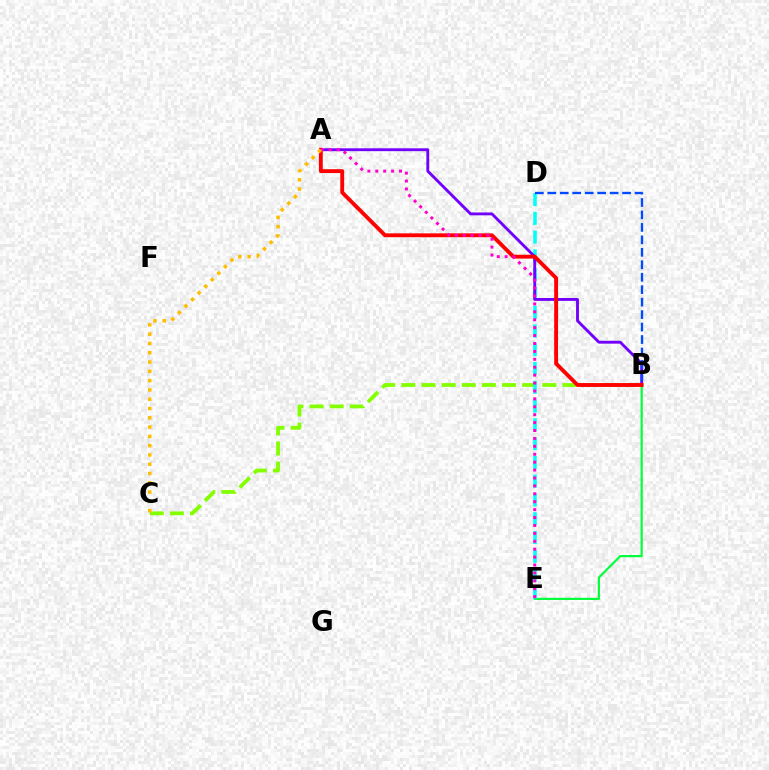{('B', 'C'): [{'color': '#84ff00', 'line_style': 'dashed', 'thickness': 2.74}], ('B', 'E'): [{'color': '#00ff39', 'line_style': 'solid', 'thickness': 1.56}], ('D', 'E'): [{'color': '#00fff6', 'line_style': 'dashed', 'thickness': 2.55}], ('A', 'B'): [{'color': '#7200ff', 'line_style': 'solid', 'thickness': 2.06}, {'color': '#ff0000', 'line_style': 'solid', 'thickness': 2.78}], ('A', 'E'): [{'color': '#ff00cf', 'line_style': 'dotted', 'thickness': 2.15}], ('A', 'C'): [{'color': '#ffbd00', 'line_style': 'dotted', 'thickness': 2.52}], ('B', 'D'): [{'color': '#004bff', 'line_style': 'dashed', 'thickness': 1.69}]}